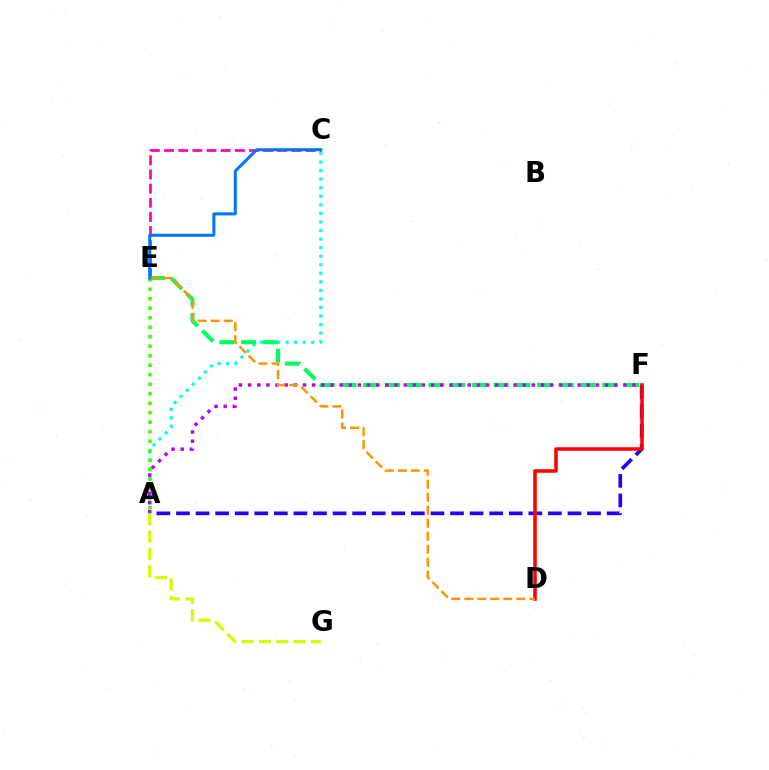{('A', 'C'): [{'color': '#00fff6', 'line_style': 'dotted', 'thickness': 2.33}], ('C', 'E'): [{'color': '#ff00ac', 'line_style': 'dashed', 'thickness': 1.92}, {'color': '#0074ff', 'line_style': 'solid', 'thickness': 2.18}], ('E', 'F'): [{'color': '#00ff5c', 'line_style': 'dashed', 'thickness': 2.95}], ('A', 'F'): [{'color': '#2500ff', 'line_style': 'dashed', 'thickness': 2.66}, {'color': '#b900ff', 'line_style': 'dotted', 'thickness': 2.49}], ('D', 'F'): [{'color': '#ff0000', 'line_style': 'solid', 'thickness': 2.54}], ('D', 'E'): [{'color': '#ff9400', 'line_style': 'dashed', 'thickness': 1.77}], ('A', 'E'): [{'color': '#3dff00', 'line_style': 'dotted', 'thickness': 2.58}], ('A', 'G'): [{'color': '#d1ff00', 'line_style': 'dashed', 'thickness': 2.35}]}